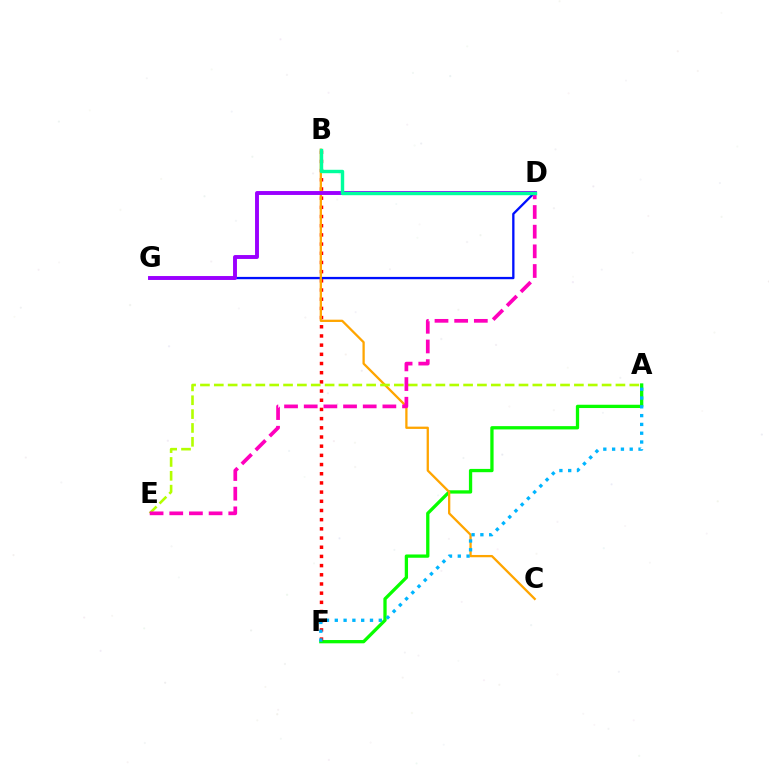{('A', 'F'): [{'color': '#08ff00', 'line_style': 'solid', 'thickness': 2.37}, {'color': '#00b5ff', 'line_style': 'dotted', 'thickness': 2.39}], ('B', 'F'): [{'color': '#ff0000', 'line_style': 'dotted', 'thickness': 2.5}], ('D', 'G'): [{'color': '#0010ff', 'line_style': 'solid', 'thickness': 1.67}, {'color': '#9b00ff', 'line_style': 'solid', 'thickness': 2.81}], ('B', 'C'): [{'color': '#ffa500', 'line_style': 'solid', 'thickness': 1.65}], ('A', 'E'): [{'color': '#b3ff00', 'line_style': 'dashed', 'thickness': 1.88}], ('D', 'E'): [{'color': '#ff00bd', 'line_style': 'dashed', 'thickness': 2.67}], ('B', 'D'): [{'color': '#00ff9d', 'line_style': 'solid', 'thickness': 2.46}]}